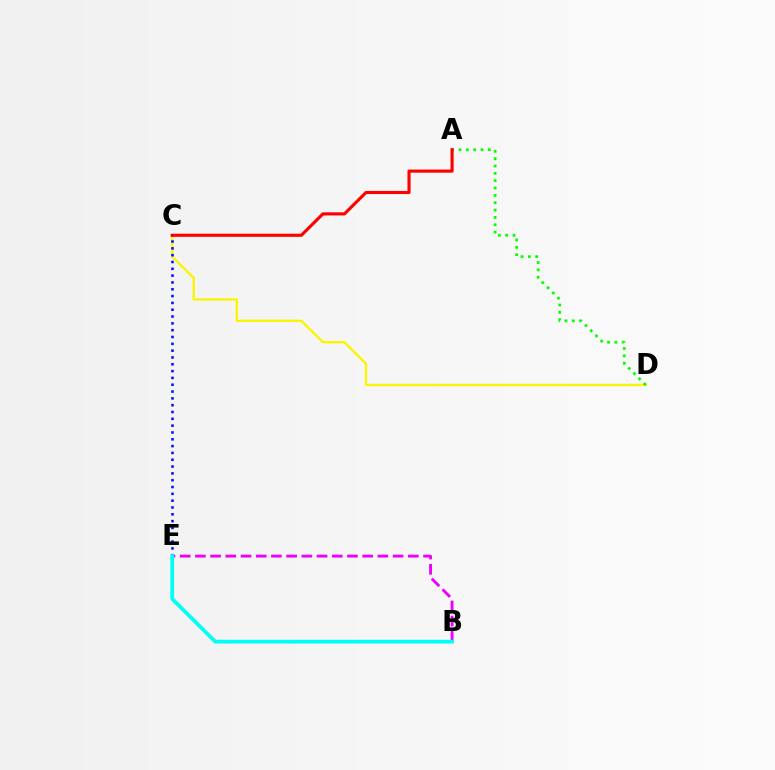{('C', 'D'): [{'color': '#fcf500', 'line_style': 'solid', 'thickness': 1.68}], ('A', 'D'): [{'color': '#08ff00', 'line_style': 'dotted', 'thickness': 2.0}], ('B', 'E'): [{'color': '#ee00ff', 'line_style': 'dashed', 'thickness': 2.07}, {'color': '#00fff6', 'line_style': 'solid', 'thickness': 2.7}], ('A', 'C'): [{'color': '#ff0000', 'line_style': 'solid', 'thickness': 2.25}], ('C', 'E'): [{'color': '#0010ff', 'line_style': 'dotted', 'thickness': 1.85}]}